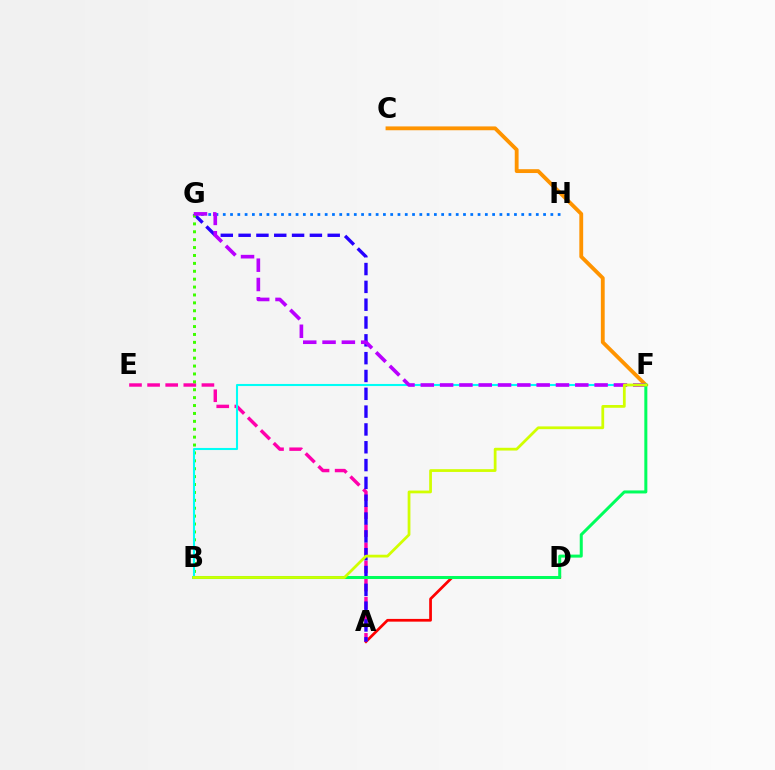{('A', 'D'): [{'color': '#ff0000', 'line_style': 'solid', 'thickness': 1.97}], ('G', 'H'): [{'color': '#0074ff', 'line_style': 'dotted', 'thickness': 1.98}], ('A', 'E'): [{'color': '#ff00ac', 'line_style': 'dashed', 'thickness': 2.46}], ('A', 'G'): [{'color': '#2500ff', 'line_style': 'dashed', 'thickness': 2.42}], ('B', 'G'): [{'color': '#3dff00', 'line_style': 'dotted', 'thickness': 2.15}], ('B', 'F'): [{'color': '#00fff6', 'line_style': 'solid', 'thickness': 1.5}, {'color': '#00ff5c', 'line_style': 'solid', 'thickness': 2.17}, {'color': '#d1ff00', 'line_style': 'solid', 'thickness': 1.99}], ('C', 'F'): [{'color': '#ff9400', 'line_style': 'solid', 'thickness': 2.76}], ('F', 'G'): [{'color': '#b900ff', 'line_style': 'dashed', 'thickness': 2.62}]}